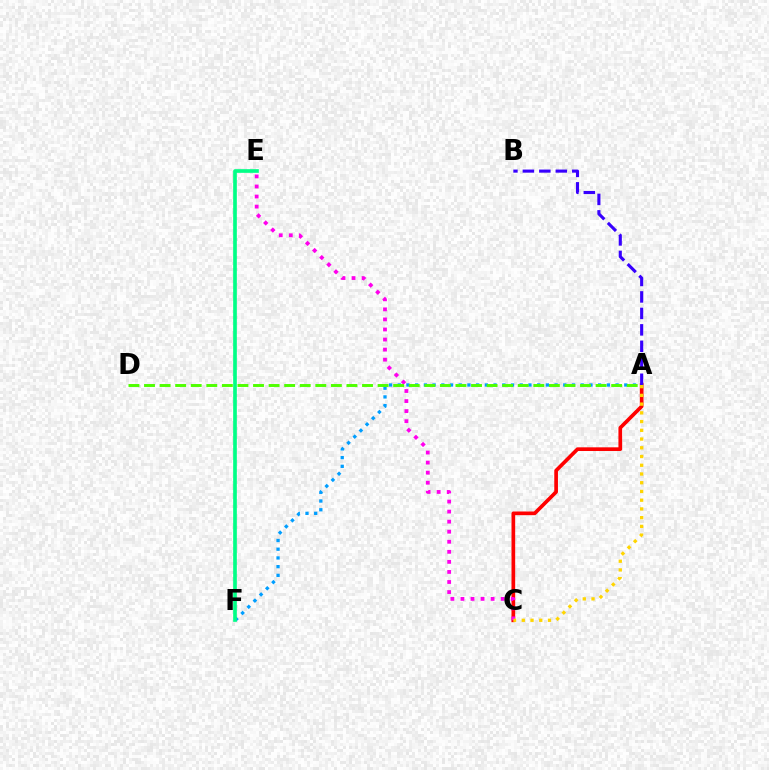{('A', 'C'): [{'color': '#ff0000', 'line_style': 'solid', 'thickness': 2.65}, {'color': '#ffd500', 'line_style': 'dotted', 'thickness': 2.37}], ('A', 'F'): [{'color': '#009eff', 'line_style': 'dotted', 'thickness': 2.37}], ('E', 'F'): [{'color': '#00ff86', 'line_style': 'solid', 'thickness': 2.64}], ('C', 'E'): [{'color': '#ff00ed', 'line_style': 'dotted', 'thickness': 2.73}], ('A', 'B'): [{'color': '#3700ff', 'line_style': 'dashed', 'thickness': 2.24}], ('A', 'D'): [{'color': '#4fff00', 'line_style': 'dashed', 'thickness': 2.12}]}